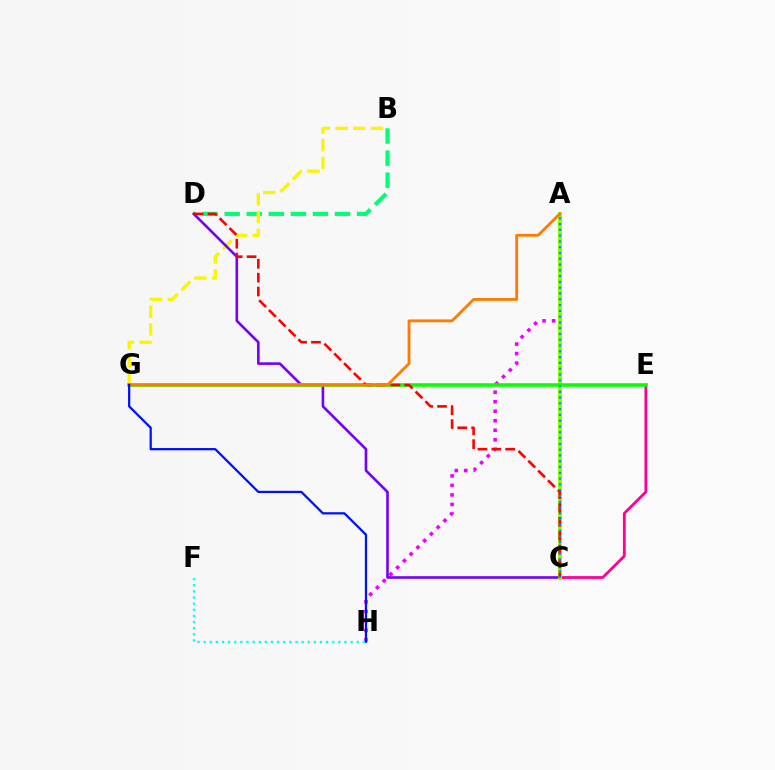{('C', 'E'): [{'color': '#ff0094', 'line_style': 'solid', 'thickness': 2.0}], ('B', 'D'): [{'color': '#00ff74', 'line_style': 'dashed', 'thickness': 3.0}], ('B', 'G'): [{'color': '#fcf500', 'line_style': 'dashed', 'thickness': 2.41}], ('A', 'H'): [{'color': '#ee00ff', 'line_style': 'dotted', 'thickness': 2.59}], ('C', 'D'): [{'color': '#7200ff', 'line_style': 'solid', 'thickness': 1.88}, {'color': '#ff0000', 'line_style': 'dashed', 'thickness': 1.88}], ('A', 'C'): [{'color': '#84ff00', 'line_style': 'solid', 'thickness': 2.84}, {'color': '#008cff', 'line_style': 'dotted', 'thickness': 1.57}], ('E', 'G'): [{'color': '#08ff00', 'line_style': 'solid', 'thickness': 2.56}], ('A', 'G'): [{'color': '#ff7c00', 'line_style': 'solid', 'thickness': 2.05}], ('G', 'H'): [{'color': '#0010ff', 'line_style': 'solid', 'thickness': 1.63}], ('F', 'H'): [{'color': '#00fff6', 'line_style': 'dotted', 'thickness': 1.66}]}